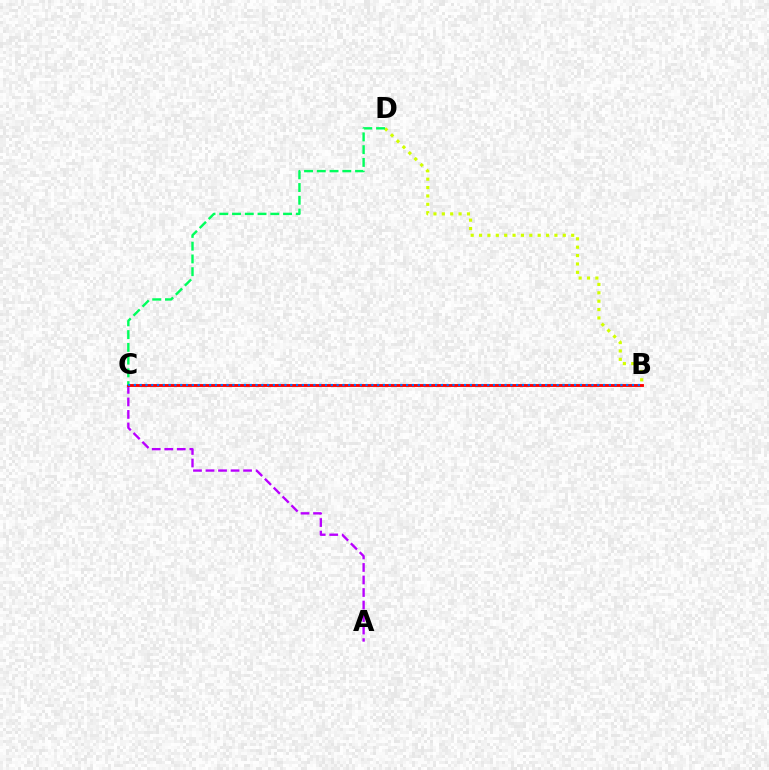{('B', 'D'): [{'color': '#d1ff00', 'line_style': 'dotted', 'thickness': 2.28}], ('A', 'C'): [{'color': '#b900ff', 'line_style': 'dashed', 'thickness': 1.7}], ('B', 'C'): [{'color': '#ff0000', 'line_style': 'solid', 'thickness': 2.07}, {'color': '#0074ff', 'line_style': 'dotted', 'thickness': 1.57}], ('C', 'D'): [{'color': '#00ff5c', 'line_style': 'dashed', 'thickness': 1.73}]}